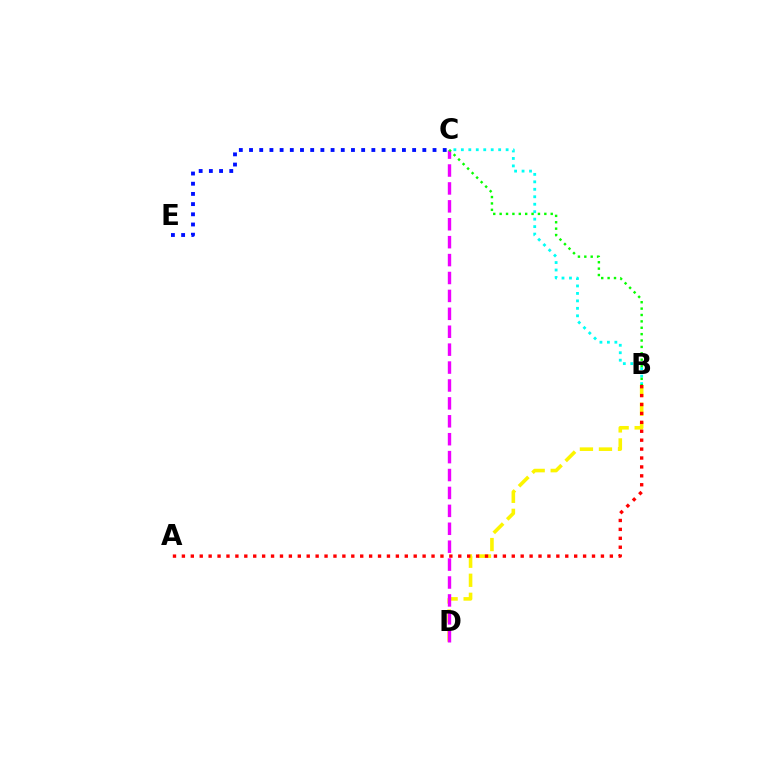{('B', 'D'): [{'color': '#fcf500', 'line_style': 'dashed', 'thickness': 2.59}], ('C', 'E'): [{'color': '#0010ff', 'line_style': 'dotted', 'thickness': 2.77}], ('B', 'C'): [{'color': '#00fff6', 'line_style': 'dotted', 'thickness': 2.03}, {'color': '#08ff00', 'line_style': 'dotted', 'thickness': 1.73}], ('A', 'B'): [{'color': '#ff0000', 'line_style': 'dotted', 'thickness': 2.42}], ('C', 'D'): [{'color': '#ee00ff', 'line_style': 'dashed', 'thickness': 2.43}]}